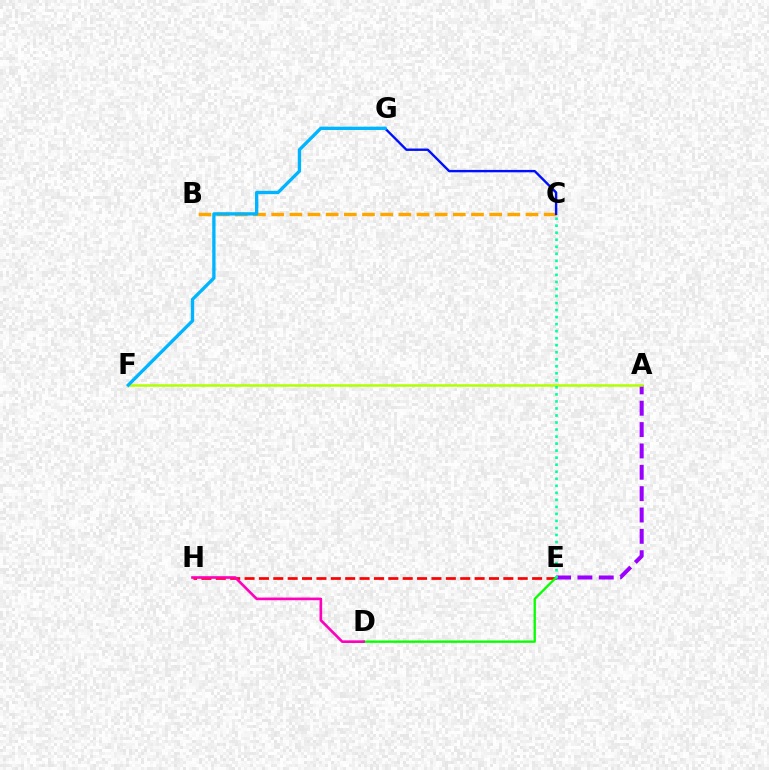{('E', 'H'): [{'color': '#ff0000', 'line_style': 'dashed', 'thickness': 1.95}], ('A', 'E'): [{'color': '#9b00ff', 'line_style': 'dashed', 'thickness': 2.9}], ('A', 'F'): [{'color': '#b3ff00', 'line_style': 'solid', 'thickness': 1.8}], ('B', 'C'): [{'color': '#ffa500', 'line_style': 'dashed', 'thickness': 2.47}], ('C', 'G'): [{'color': '#0010ff', 'line_style': 'solid', 'thickness': 1.72}], ('D', 'E'): [{'color': '#08ff00', 'line_style': 'solid', 'thickness': 1.68}], ('D', 'H'): [{'color': '#ff00bd', 'line_style': 'solid', 'thickness': 1.9}], ('C', 'E'): [{'color': '#00ff9d', 'line_style': 'dotted', 'thickness': 1.91}], ('F', 'G'): [{'color': '#00b5ff', 'line_style': 'solid', 'thickness': 2.4}]}